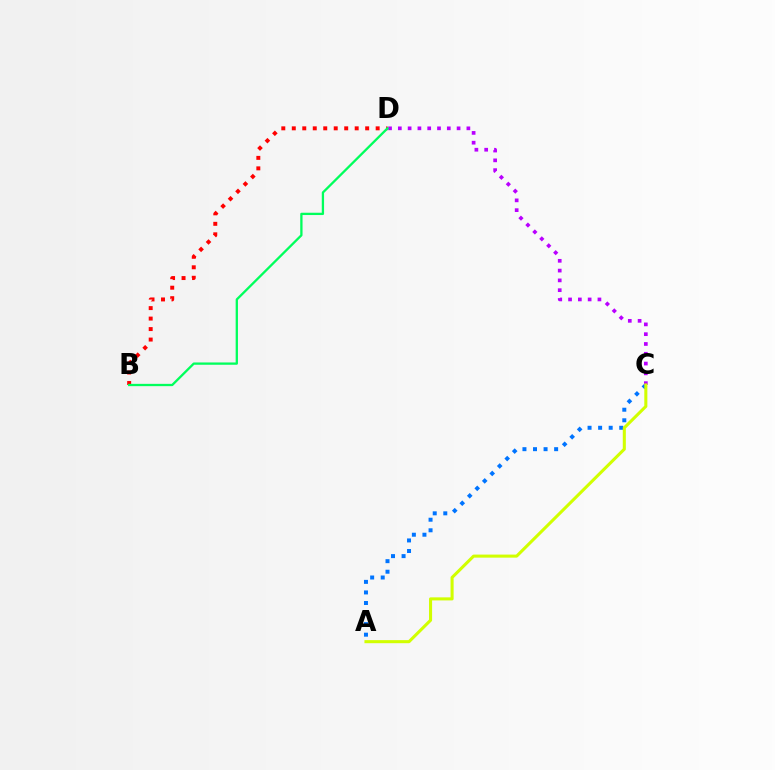{('B', 'D'): [{'color': '#ff0000', 'line_style': 'dotted', 'thickness': 2.85}, {'color': '#00ff5c', 'line_style': 'solid', 'thickness': 1.66}], ('A', 'C'): [{'color': '#0074ff', 'line_style': 'dotted', 'thickness': 2.87}, {'color': '#d1ff00', 'line_style': 'solid', 'thickness': 2.2}], ('C', 'D'): [{'color': '#b900ff', 'line_style': 'dotted', 'thickness': 2.66}]}